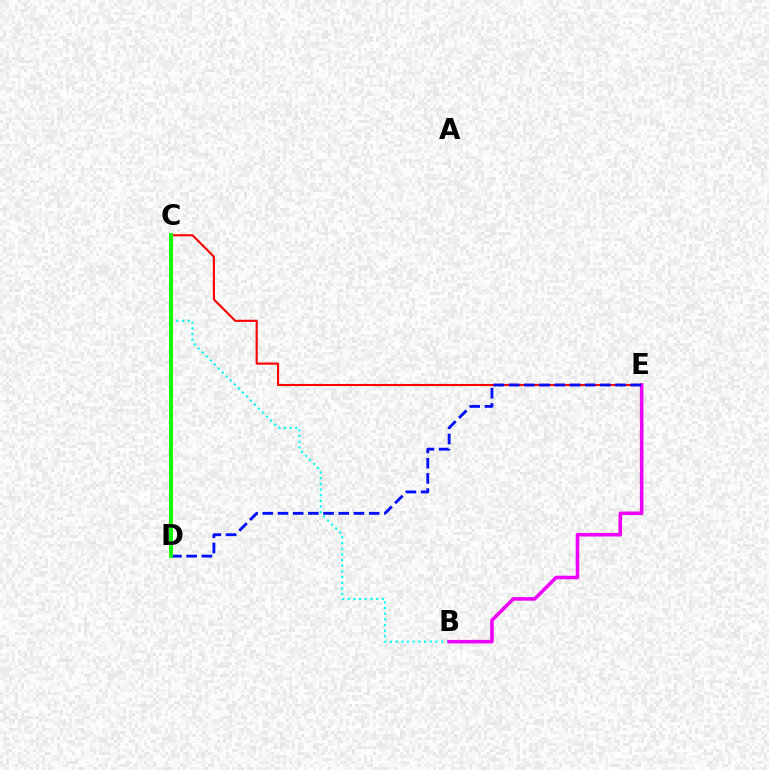{('C', 'E'): [{'color': '#ff0000', 'line_style': 'solid', 'thickness': 1.52}], ('B', 'C'): [{'color': '#00fff6', 'line_style': 'dotted', 'thickness': 1.54}], ('C', 'D'): [{'color': '#fcf500', 'line_style': 'solid', 'thickness': 1.94}, {'color': '#08ff00', 'line_style': 'solid', 'thickness': 2.71}], ('B', 'E'): [{'color': '#ee00ff', 'line_style': 'solid', 'thickness': 2.57}], ('D', 'E'): [{'color': '#0010ff', 'line_style': 'dashed', 'thickness': 2.07}]}